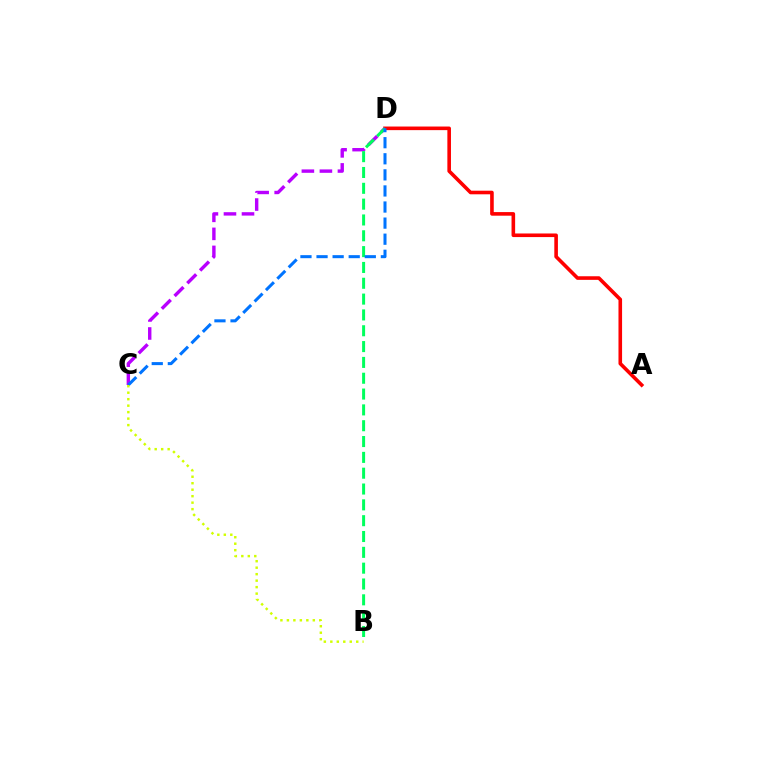{('A', 'D'): [{'color': '#ff0000', 'line_style': 'solid', 'thickness': 2.59}], ('C', 'D'): [{'color': '#b900ff', 'line_style': 'dashed', 'thickness': 2.45}, {'color': '#0074ff', 'line_style': 'dashed', 'thickness': 2.18}], ('B', 'D'): [{'color': '#00ff5c', 'line_style': 'dashed', 'thickness': 2.15}], ('B', 'C'): [{'color': '#d1ff00', 'line_style': 'dotted', 'thickness': 1.76}]}